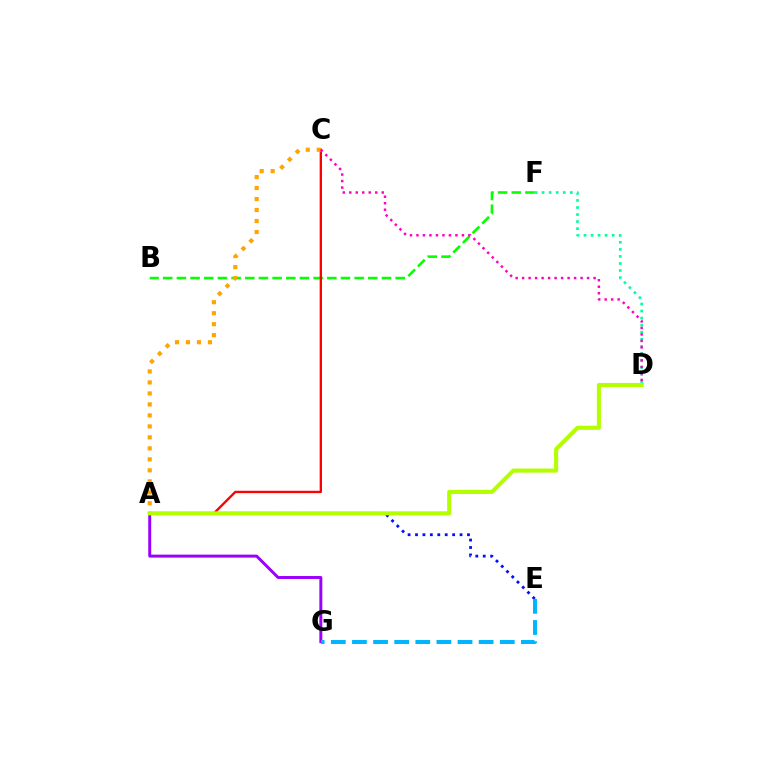{('B', 'F'): [{'color': '#08ff00', 'line_style': 'dashed', 'thickness': 1.86}], ('A', 'G'): [{'color': '#9b00ff', 'line_style': 'solid', 'thickness': 2.13}], ('A', 'C'): [{'color': '#ff0000', 'line_style': 'solid', 'thickness': 1.69}, {'color': '#ffa500', 'line_style': 'dotted', 'thickness': 2.99}], ('A', 'E'): [{'color': '#0010ff', 'line_style': 'dotted', 'thickness': 2.02}], ('D', 'F'): [{'color': '#00ff9d', 'line_style': 'dotted', 'thickness': 1.92}], ('E', 'G'): [{'color': '#00b5ff', 'line_style': 'dashed', 'thickness': 2.87}], ('C', 'D'): [{'color': '#ff00bd', 'line_style': 'dotted', 'thickness': 1.76}], ('A', 'D'): [{'color': '#b3ff00', 'line_style': 'solid', 'thickness': 2.93}]}